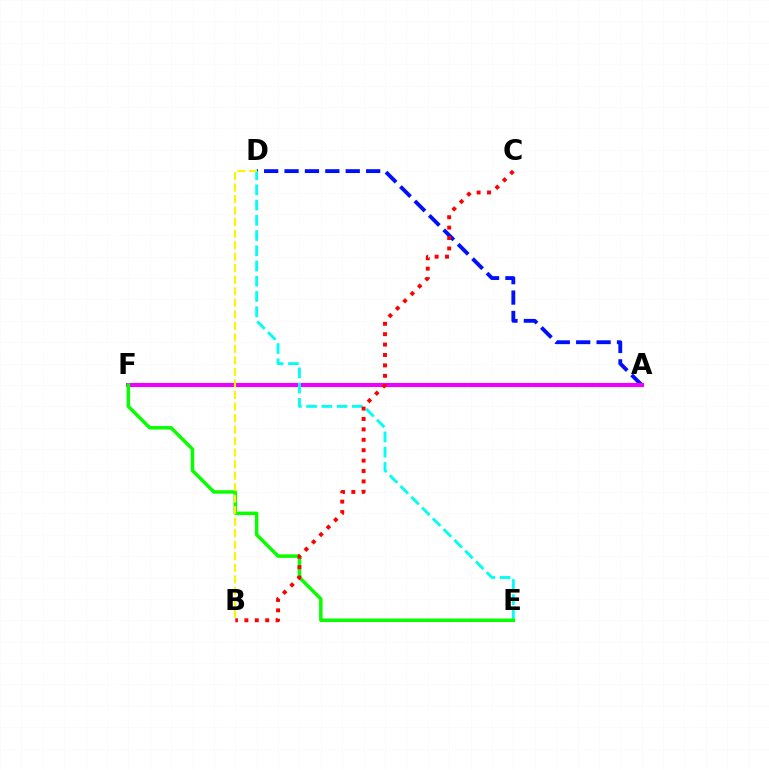{('A', 'D'): [{'color': '#0010ff', 'line_style': 'dashed', 'thickness': 2.77}], ('A', 'F'): [{'color': '#ee00ff', 'line_style': 'solid', 'thickness': 2.97}], ('D', 'E'): [{'color': '#00fff6', 'line_style': 'dashed', 'thickness': 2.07}], ('E', 'F'): [{'color': '#08ff00', 'line_style': 'solid', 'thickness': 2.5}], ('B', 'D'): [{'color': '#fcf500', 'line_style': 'dashed', 'thickness': 1.57}], ('B', 'C'): [{'color': '#ff0000', 'line_style': 'dotted', 'thickness': 2.83}]}